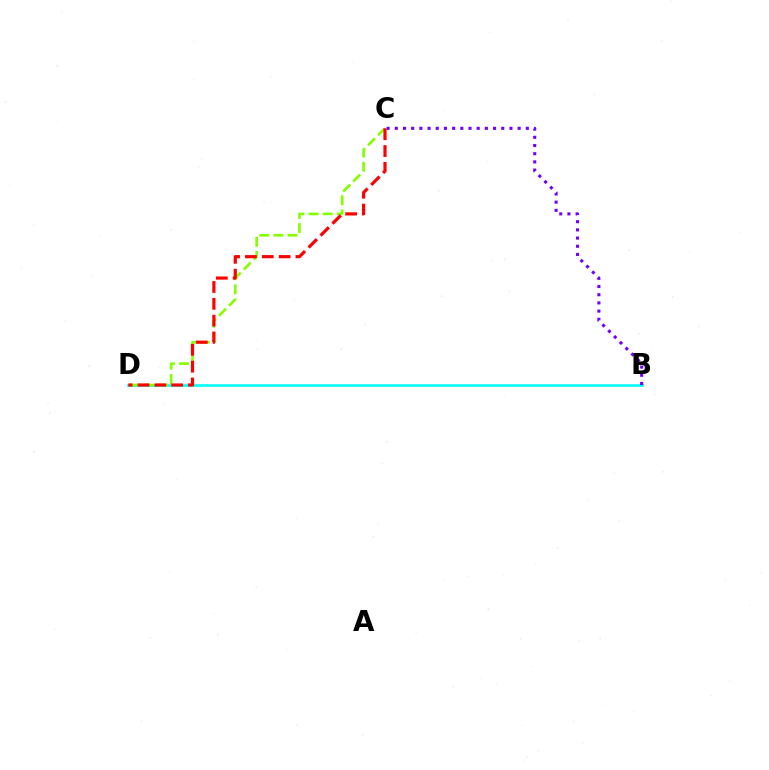{('B', 'D'): [{'color': '#00fff6', 'line_style': 'solid', 'thickness': 1.88}], ('C', 'D'): [{'color': '#84ff00', 'line_style': 'dashed', 'thickness': 1.92}, {'color': '#ff0000', 'line_style': 'dashed', 'thickness': 2.29}], ('B', 'C'): [{'color': '#7200ff', 'line_style': 'dotted', 'thickness': 2.22}]}